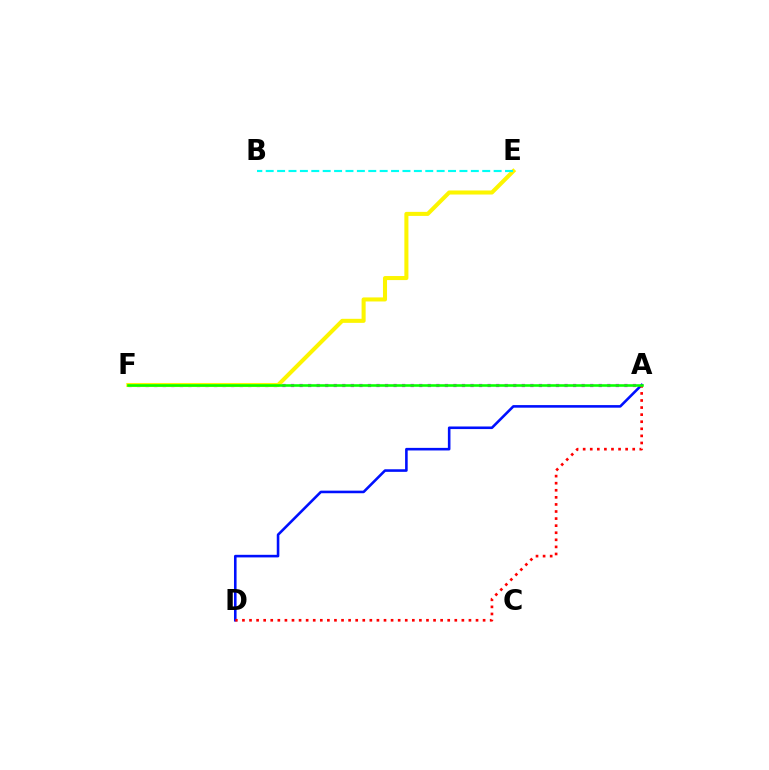{('A', 'F'): [{'color': '#ee00ff', 'line_style': 'dotted', 'thickness': 2.32}, {'color': '#08ff00', 'line_style': 'solid', 'thickness': 1.86}], ('E', 'F'): [{'color': '#fcf500', 'line_style': 'solid', 'thickness': 2.92}], ('A', 'D'): [{'color': '#0010ff', 'line_style': 'solid', 'thickness': 1.86}, {'color': '#ff0000', 'line_style': 'dotted', 'thickness': 1.92}], ('B', 'E'): [{'color': '#00fff6', 'line_style': 'dashed', 'thickness': 1.55}]}